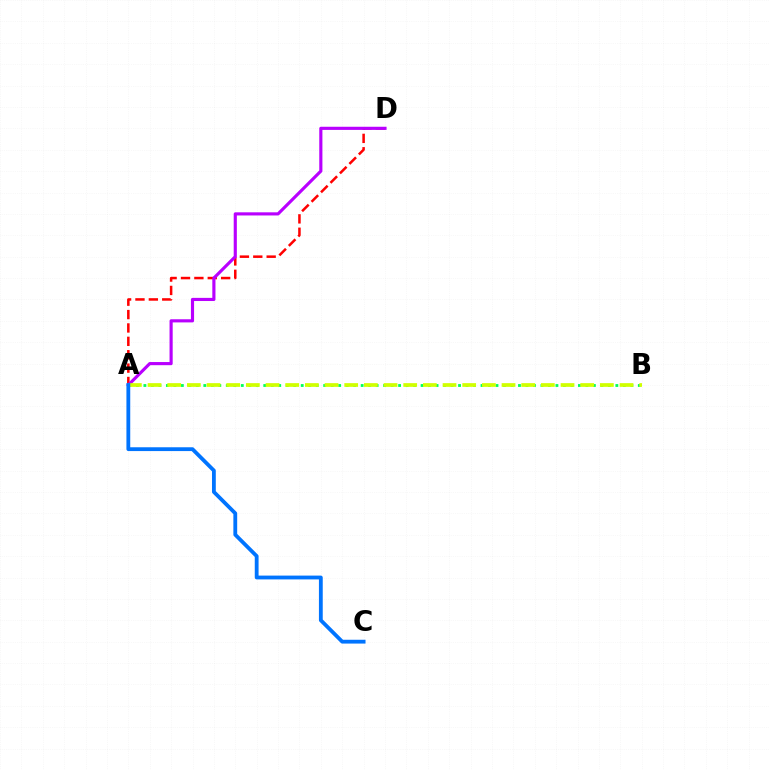{('A', 'B'): [{'color': '#00ff5c', 'line_style': 'dotted', 'thickness': 2.04}, {'color': '#d1ff00', 'line_style': 'dashed', 'thickness': 2.67}], ('A', 'D'): [{'color': '#ff0000', 'line_style': 'dashed', 'thickness': 1.82}, {'color': '#b900ff', 'line_style': 'solid', 'thickness': 2.26}], ('A', 'C'): [{'color': '#0074ff', 'line_style': 'solid', 'thickness': 2.74}]}